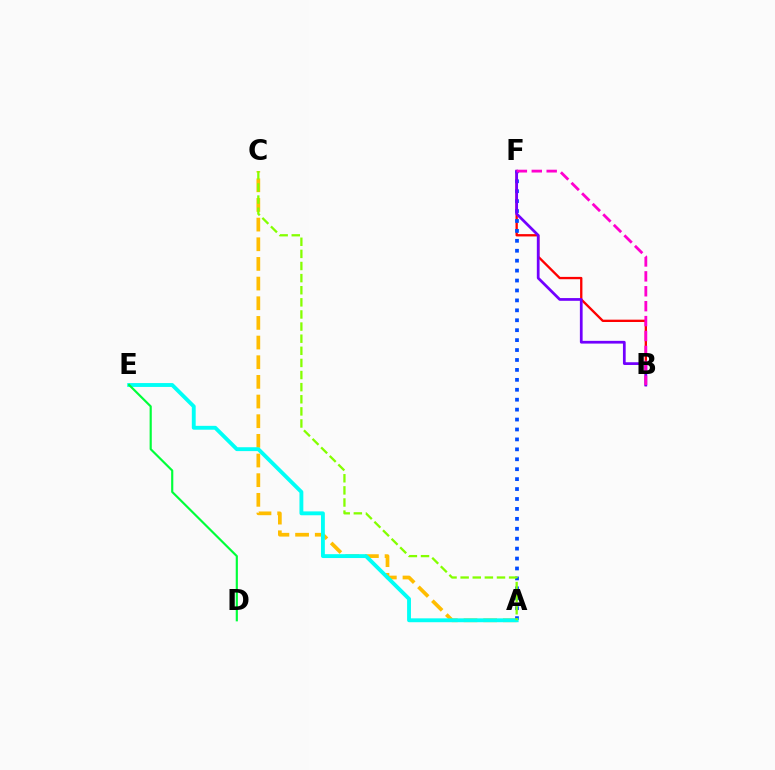{('B', 'F'): [{'color': '#ff0000', 'line_style': 'solid', 'thickness': 1.68}, {'color': '#7200ff', 'line_style': 'solid', 'thickness': 1.97}, {'color': '#ff00cf', 'line_style': 'dashed', 'thickness': 2.03}], ('A', 'C'): [{'color': '#ffbd00', 'line_style': 'dashed', 'thickness': 2.67}, {'color': '#84ff00', 'line_style': 'dashed', 'thickness': 1.65}], ('A', 'F'): [{'color': '#004bff', 'line_style': 'dotted', 'thickness': 2.7}], ('A', 'E'): [{'color': '#00fff6', 'line_style': 'solid', 'thickness': 2.78}], ('D', 'E'): [{'color': '#00ff39', 'line_style': 'solid', 'thickness': 1.56}]}